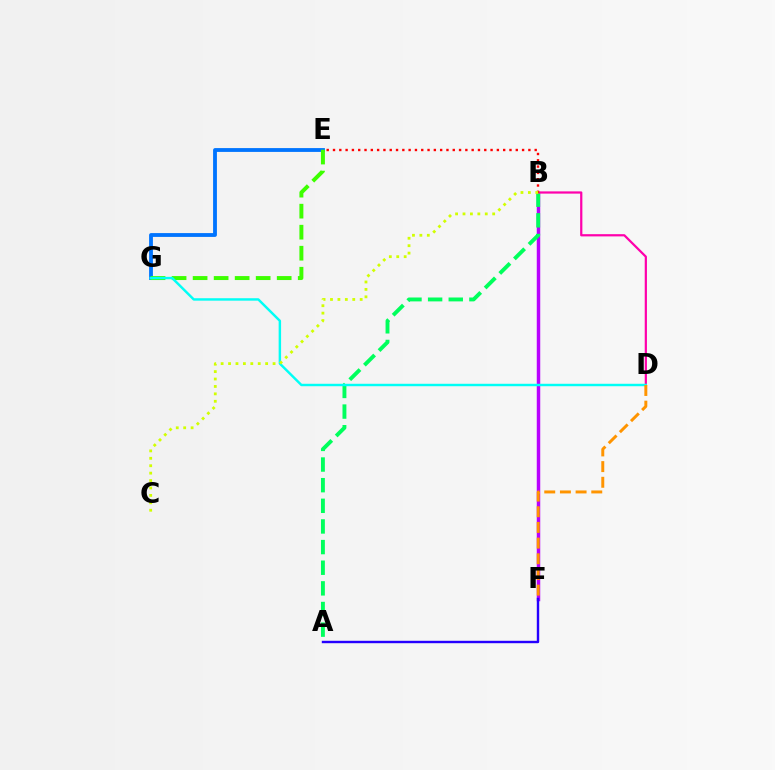{('E', 'G'): [{'color': '#0074ff', 'line_style': 'solid', 'thickness': 2.75}, {'color': '#3dff00', 'line_style': 'dashed', 'thickness': 2.86}], ('B', 'F'): [{'color': '#b900ff', 'line_style': 'solid', 'thickness': 2.5}], ('A', 'F'): [{'color': '#2500ff', 'line_style': 'solid', 'thickness': 1.73}], ('A', 'B'): [{'color': '#00ff5c', 'line_style': 'dashed', 'thickness': 2.8}], ('B', 'D'): [{'color': '#ff00ac', 'line_style': 'solid', 'thickness': 1.6}], ('B', 'E'): [{'color': '#ff0000', 'line_style': 'dotted', 'thickness': 1.71}], ('D', 'G'): [{'color': '#00fff6', 'line_style': 'solid', 'thickness': 1.76}], ('B', 'C'): [{'color': '#d1ff00', 'line_style': 'dotted', 'thickness': 2.02}], ('D', 'F'): [{'color': '#ff9400', 'line_style': 'dashed', 'thickness': 2.13}]}